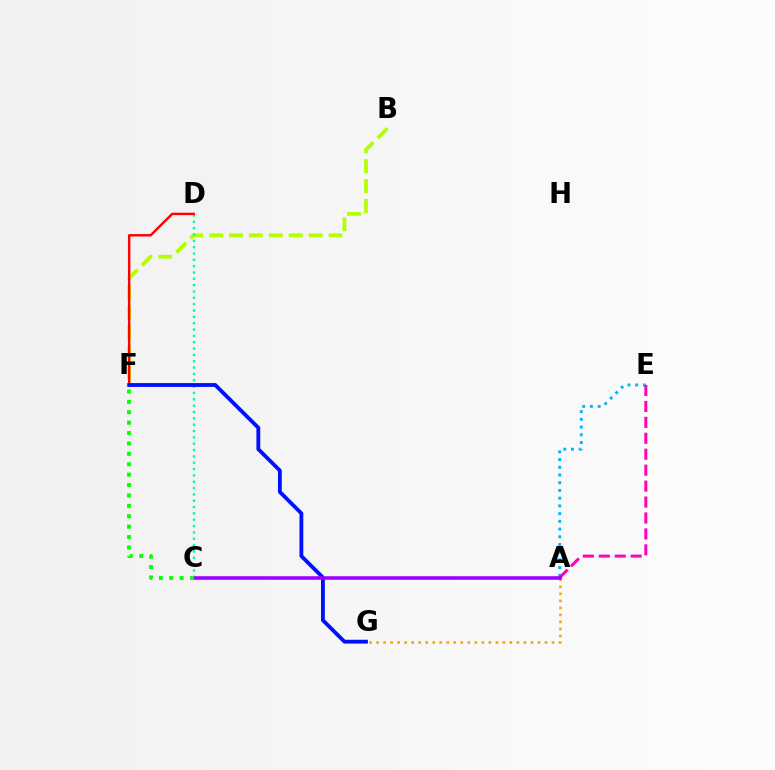{('B', 'F'): [{'color': '#b3ff00', 'line_style': 'dashed', 'thickness': 2.7}], ('A', 'E'): [{'color': '#00b5ff', 'line_style': 'dotted', 'thickness': 2.1}, {'color': '#ff00bd', 'line_style': 'dashed', 'thickness': 2.17}], ('C', 'D'): [{'color': '#00ff9d', 'line_style': 'dotted', 'thickness': 1.72}], ('D', 'F'): [{'color': '#ff0000', 'line_style': 'solid', 'thickness': 1.74}], ('A', 'G'): [{'color': '#ffa500', 'line_style': 'dotted', 'thickness': 1.91}], ('F', 'G'): [{'color': '#0010ff', 'line_style': 'solid', 'thickness': 2.76}], ('A', 'C'): [{'color': '#9b00ff', 'line_style': 'solid', 'thickness': 2.56}], ('C', 'F'): [{'color': '#08ff00', 'line_style': 'dotted', 'thickness': 2.83}]}